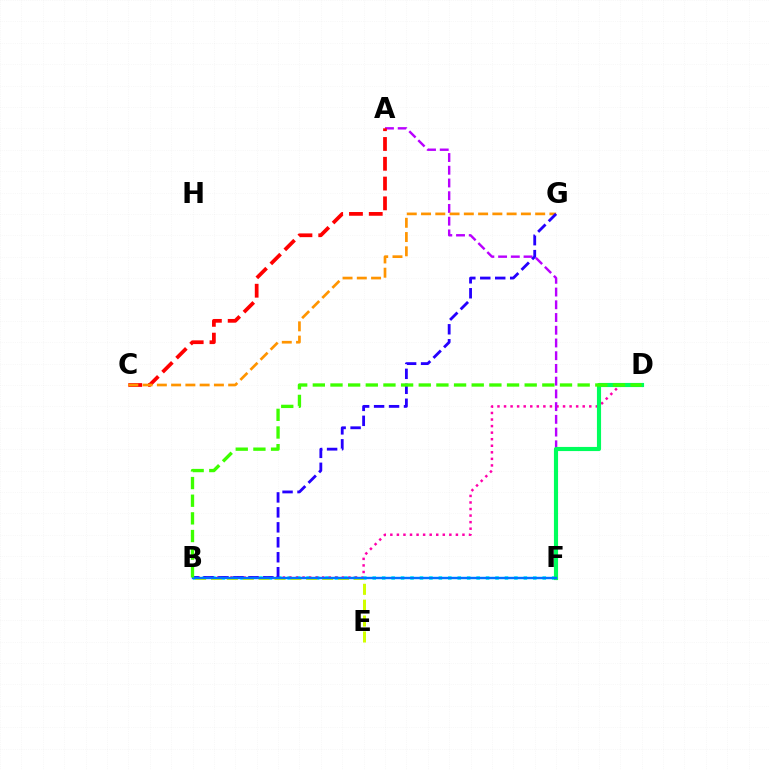{('B', 'F'): [{'color': '#00fff6', 'line_style': 'dotted', 'thickness': 2.57}, {'color': '#0074ff', 'line_style': 'solid', 'thickness': 1.72}], ('B', 'D'): [{'color': '#ff00ac', 'line_style': 'dotted', 'thickness': 1.78}, {'color': '#3dff00', 'line_style': 'dashed', 'thickness': 2.4}], ('A', 'F'): [{'color': '#b900ff', 'line_style': 'dashed', 'thickness': 1.73}], ('D', 'F'): [{'color': '#00ff5c', 'line_style': 'solid', 'thickness': 2.98}], ('B', 'E'): [{'color': '#d1ff00', 'line_style': 'dashed', 'thickness': 2.16}], ('A', 'C'): [{'color': '#ff0000', 'line_style': 'dashed', 'thickness': 2.69}], ('C', 'G'): [{'color': '#ff9400', 'line_style': 'dashed', 'thickness': 1.94}], ('B', 'G'): [{'color': '#2500ff', 'line_style': 'dashed', 'thickness': 2.03}]}